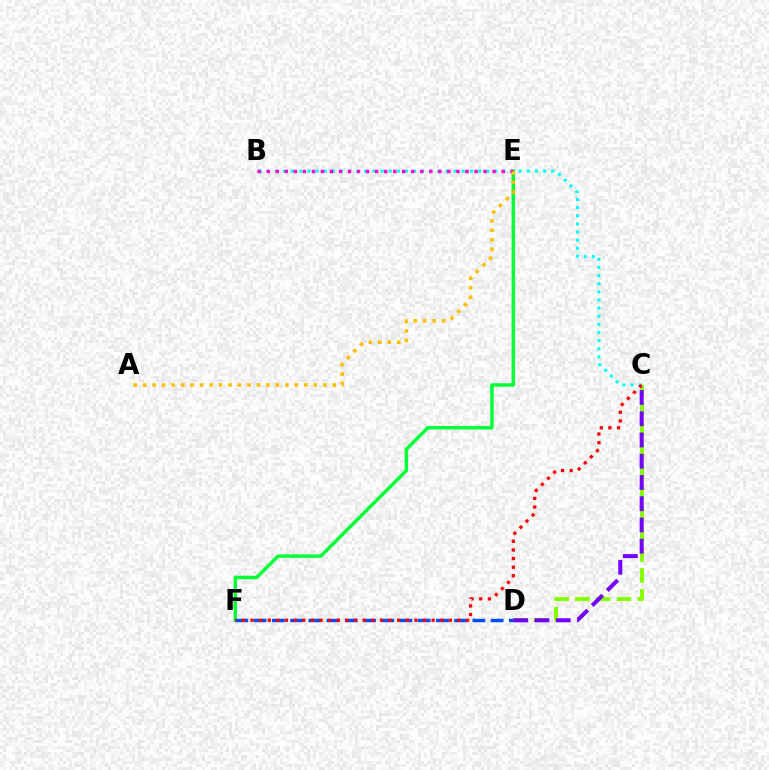{('C', 'D'): [{'color': '#84ff00', 'line_style': 'dashed', 'thickness': 2.82}, {'color': '#7200ff', 'line_style': 'dashed', 'thickness': 2.89}], ('E', 'F'): [{'color': '#00ff39', 'line_style': 'solid', 'thickness': 2.5}], ('D', 'F'): [{'color': '#004bff', 'line_style': 'dashed', 'thickness': 2.48}], ('B', 'C'): [{'color': '#00fff6', 'line_style': 'dotted', 'thickness': 2.21}], ('B', 'E'): [{'color': '#ff00cf', 'line_style': 'dotted', 'thickness': 2.45}], ('A', 'E'): [{'color': '#ffbd00', 'line_style': 'dotted', 'thickness': 2.57}], ('C', 'F'): [{'color': '#ff0000', 'line_style': 'dotted', 'thickness': 2.34}]}